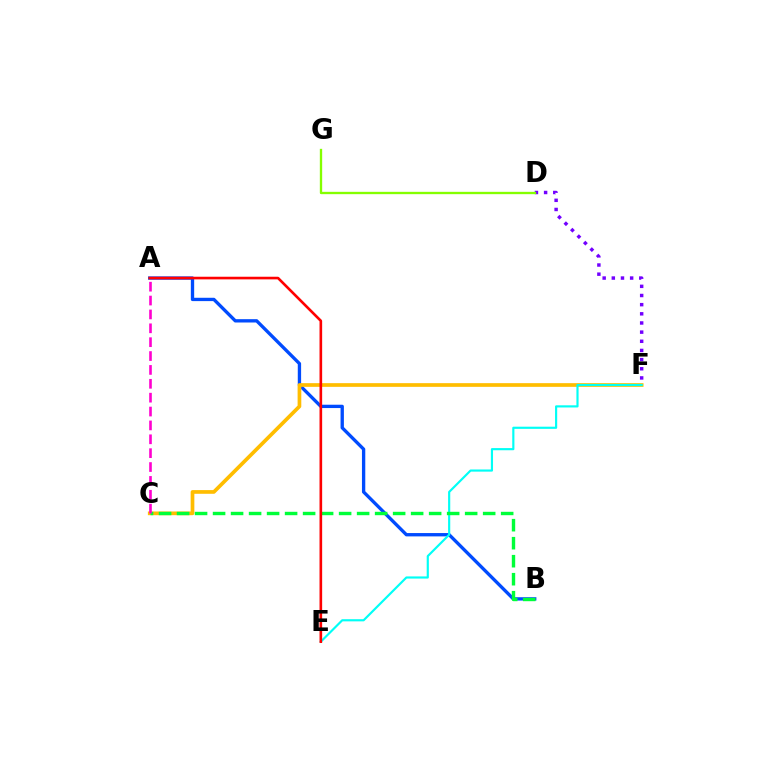{('A', 'B'): [{'color': '#004bff', 'line_style': 'solid', 'thickness': 2.4}], ('D', 'F'): [{'color': '#7200ff', 'line_style': 'dotted', 'thickness': 2.49}], ('C', 'F'): [{'color': '#ffbd00', 'line_style': 'solid', 'thickness': 2.66}], ('E', 'F'): [{'color': '#00fff6', 'line_style': 'solid', 'thickness': 1.56}], ('B', 'C'): [{'color': '#00ff39', 'line_style': 'dashed', 'thickness': 2.45}], ('A', 'C'): [{'color': '#ff00cf', 'line_style': 'dashed', 'thickness': 1.88}], ('D', 'G'): [{'color': '#84ff00', 'line_style': 'solid', 'thickness': 1.68}], ('A', 'E'): [{'color': '#ff0000', 'line_style': 'solid', 'thickness': 1.9}]}